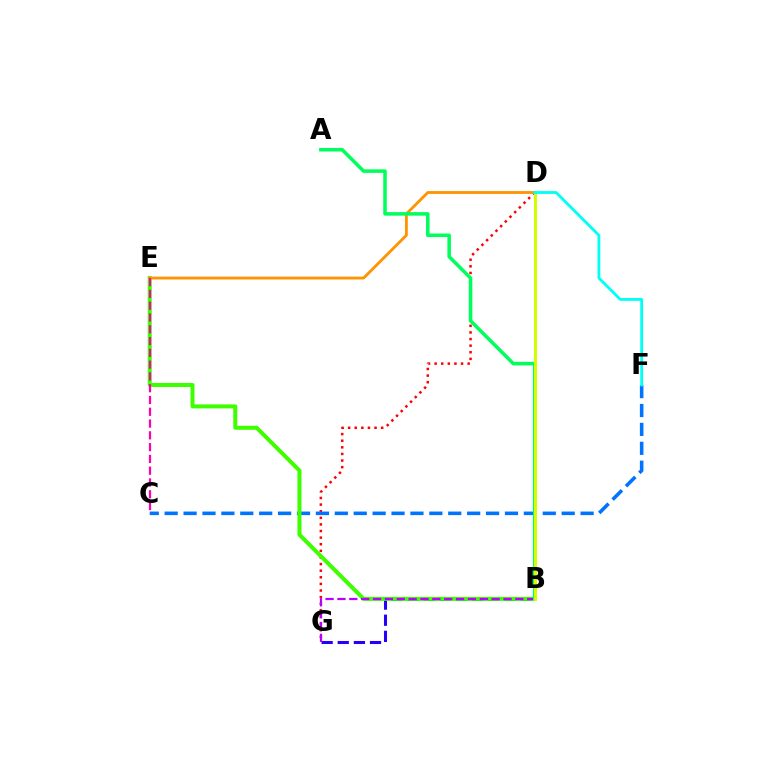{('B', 'G'): [{'color': '#2500ff', 'line_style': 'dashed', 'thickness': 2.19}, {'color': '#b900ff', 'line_style': 'dashed', 'thickness': 1.61}], ('D', 'G'): [{'color': '#ff0000', 'line_style': 'dotted', 'thickness': 1.8}], ('C', 'F'): [{'color': '#0074ff', 'line_style': 'dashed', 'thickness': 2.57}], ('B', 'E'): [{'color': '#3dff00', 'line_style': 'solid', 'thickness': 2.88}], ('D', 'E'): [{'color': '#ff9400', 'line_style': 'solid', 'thickness': 2.04}], ('A', 'B'): [{'color': '#00ff5c', 'line_style': 'solid', 'thickness': 2.55}], ('C', 'E'): [{'color': '#ff00ac', 'line_style': 'dashed', 'thickness': 1.6}], ('B', 'D'): [{'color': '#d1ff00', 'line_style': 'solid', 'thickness': 2.15}], ('D', 'F'): [{'color': '#00fff6', 'line_style': 'solid', 'thickness': 2.03}]}